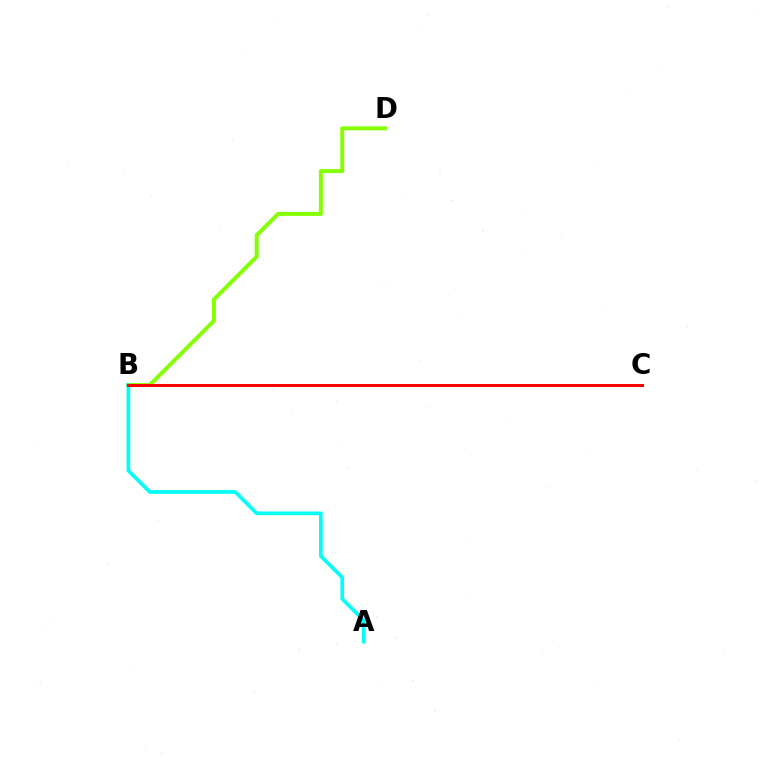{('B', 'D'): [{'color': '#84ff00', 'line_style': 'solid', 'thickness': 2.86}], ('A', 'B'): [{'color': '#00fff6', 'line_style': 'solid', 'thickness': 2.65}], ('B', 'C'): [{'color': '#7200ff', 'line_style': 'dashed', 'thickness': 2.11}, {'color': '#ff0000', 'line_style': 'solid', 'thickness': 2.14}]}